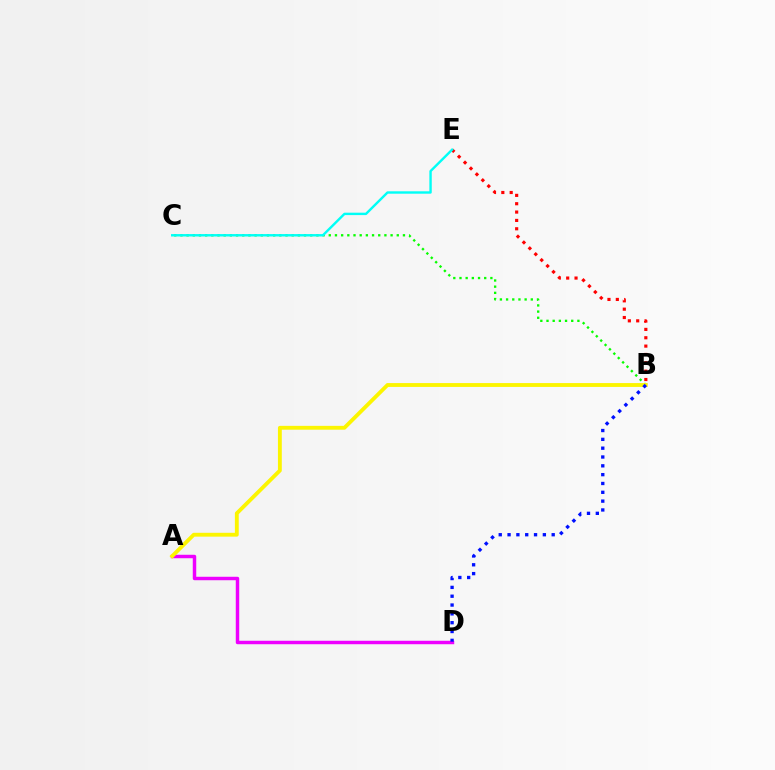{('B', 'E'): [{'color': '#ff0000', 'line_style': 'dotted', 'thickness': 2.27}], ('A', 'D'): [{'color': '#ee00ff', 'line_style': 'solid', 'thickness': 2.49}], ('B', 'C'): [{'color': '#08ff00', 'line_style': 'dotted', 'thickness': 1.68}], ('A', 'B'): [{'color': '#fcf500', 'line_style': 'solid', 'thickness': 2.77}], ('B', 'D'): [{'color': '#0010ff', 'line_style': 'dotted', 'thickness': 2.4}], ('C', 'E'): [{'color': '#00fff6', 'line_style': 'solid', 'thickness': 1.73}]}